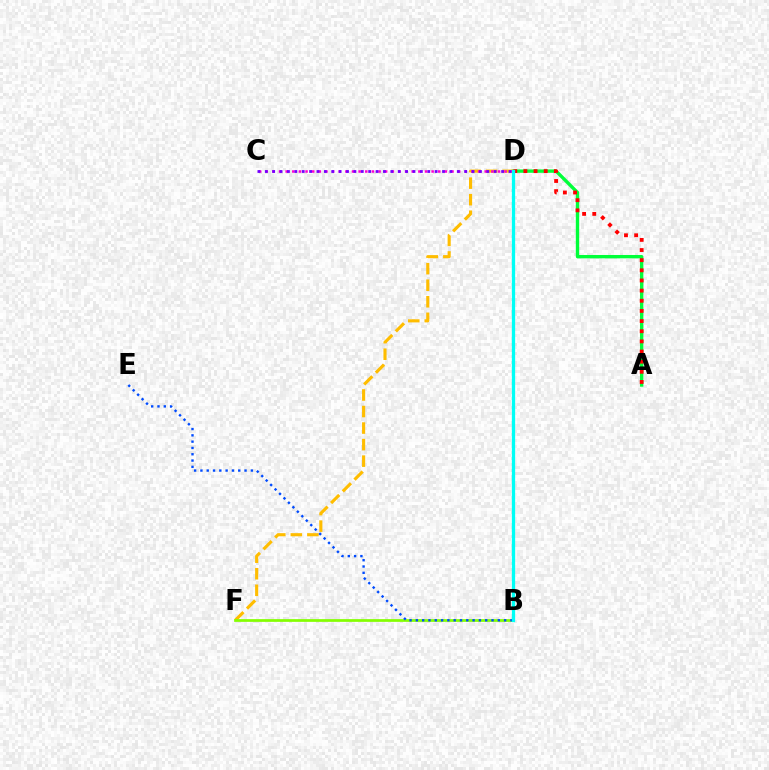{('A', 'D'): [{'color': '#00ff39', 'line_style': 'solid', 'thickness': 2.42}, {'color': '#ff0000', 'line_style': 'dotted', 'thickness': 2.76}], ('D', 'F'): [{'color': '#ffbd00', 'line_style': 'dashed', 'thickness': 2.25}], ('B', 'F'): [{'color': '#84ff00', 'line_style': 'solid', 'thickness': 1.96}], ('B', 'E'): [{'color': '#004bff', 'line_style': 'dotted', 'thickness': 1.71}], ('C', 'D'): [{'color': '#ff00cf', 'line_style': 'dotted', 'thickness': 1.8}, {'color': '#7200ff', 'line_style': 'dotted', 'thickness': 2.01}], ('B', 'D'): [{'color': '#00fff6', 'line_style': 'solid', 'thickness': 2.37}]}